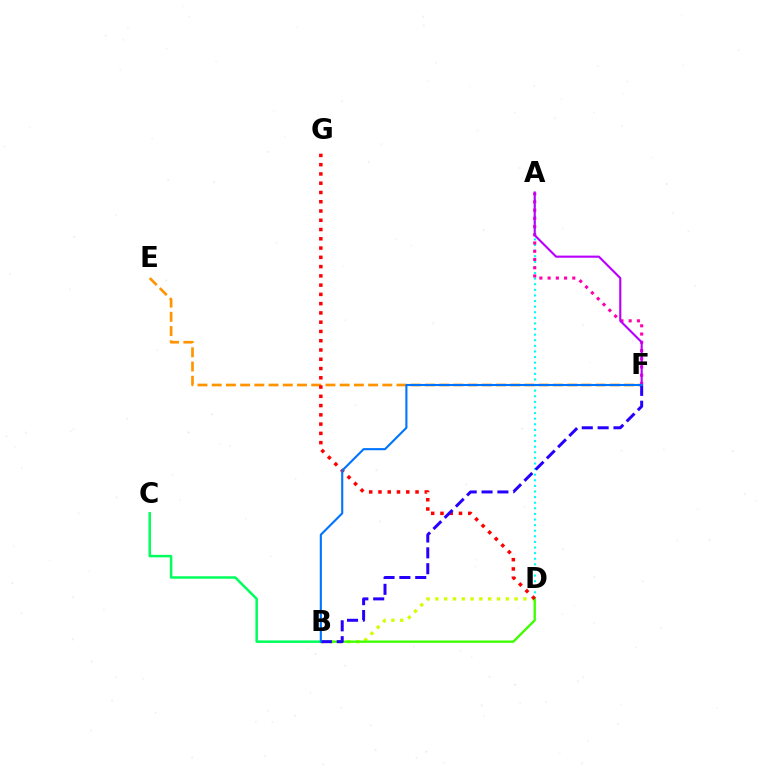{('B', 'C'): [{'color': '#00ff5c', 'line_style': 'solid', 'thickness': 1.8}], ('A', 'D'): [{'color': '#00fff6', 'line_style': 'dotted', 'thickness': 1.52}], ('B', 'D'): [{'color': '#d1ff00', 'line_style': 'dotted', 'thickness': 2.39}, {'color': '#3dff00', 'line_style': 'solid', 'thickness': 1.69}], ('E', 'F'): [{'color': '#ff9400', 'line_style': 'dashed', 'thickness': 1.93}], ('A', 'F'): [{'color': '#ff00ac', 'line_style': 'dotted', 'thickness': 2.24}, {'color': '#b900ff', 'line_style': 'solid', 'thickness': 1.54}], ('D', 'G'): [{'color': '#ff0000', 'line_style': 'dotted', 'thickness': 2.52}], ('B', 'F'): [{'color': '#2500ff', 'line_style': 'dashed', 'thickness': 2.15}, {'color': '#0074ff', 'line_style': 'solid', 'thickness': 1.52}]}